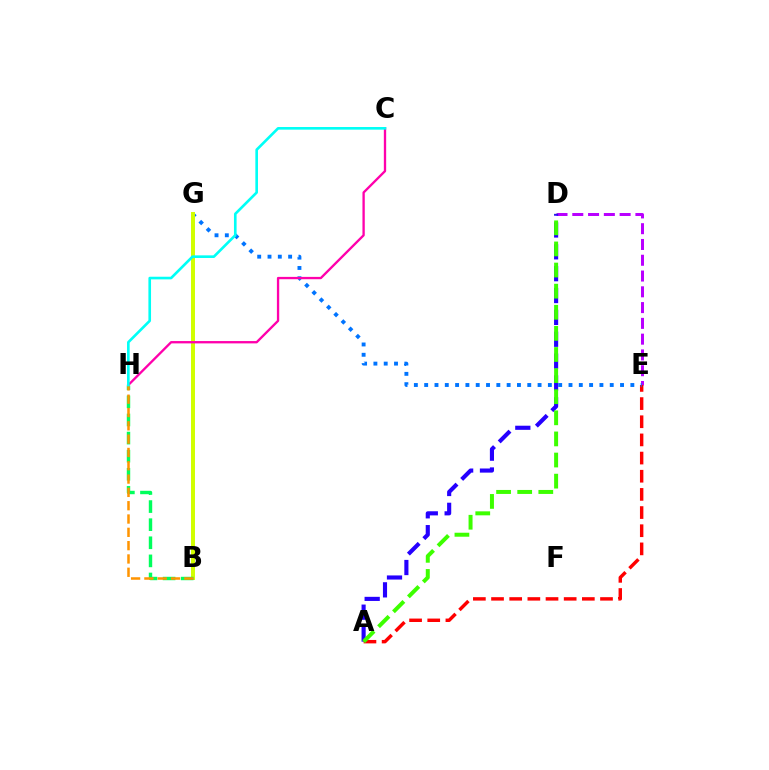{('D', 'E'): [{'color': '#b900ff', 'line_style': 'dashed', 'thickness': 2.14}], ('A', 'D'): [{'color': '#2500ff', 'line_style': 'dashed', 'thickness': 2.97}, {'color': '#3dff00', 'line_style': 'dashed', 'thickness': 2.87}], ('A', 'E'): [{'color': '#ff0000', 'line_style': 'dashed', 'thickness': 2.47}], ('E', 'G'): [{'color': '#0074ff', 'line_style': 'dotted', 'thickness': 2.8}], ('B', 'G'): [{'color': '#d1ff00', 'line_style': 'solid', 'thickness': 2.85}], ('C', 'H'): [{'color': '#ff00ac', 'line_style': 'solid', 'thickness': 1.68}, {'color': '#00fff6', 'line_style': 'solid', 'thickness': 1.9}], ('B', 'H'): [{'color': '#00ff5c', 'line_style': 'dashed', 'thickness': 2.46}, {'color': '#ff9400', 'line_style': 'dashed', 'thickness': 1.81}]}